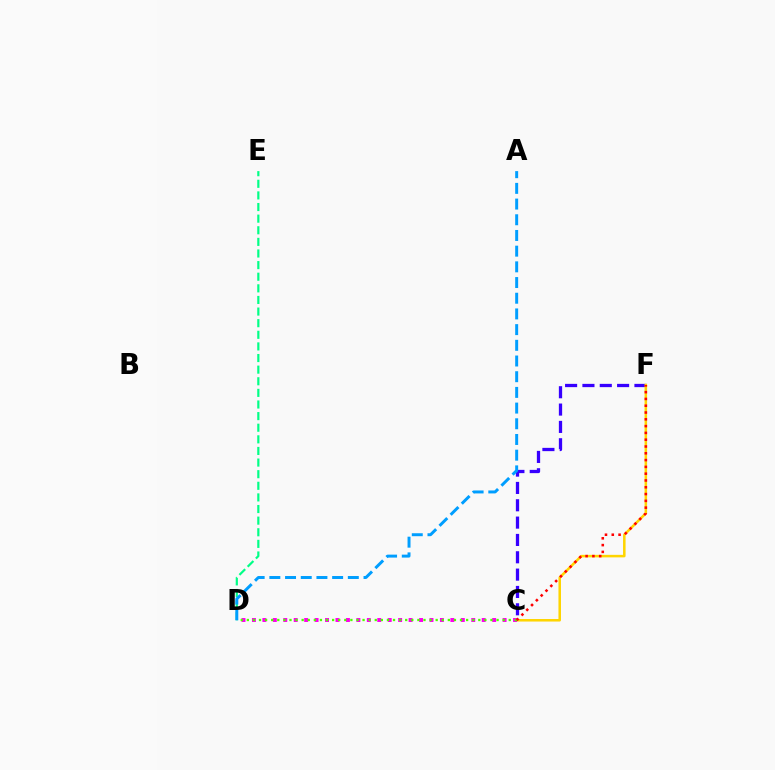{('C', 'F'): [{'color': '#3700ff', 'line_style': 'dashed', 'thickness': 2.36}, {'color': '#ffd500', 'line_style': 'solid', 'thickness': 1.82}, {'color': '#ff0000', 'line_style': 'dotted', 'thickness': 1.85}], ('C', 'D'): [{'color': '#ff00ed', 'line_style': 'dotted', 'thickness': 2.84}, {'color': '#4fff00', 'line_style': 'dotted', 'thickness': 1.65}], ('D', 'E'): [{'color': '#00ff86', 'line_style': 'dashed', 'thickness': 1.58}], ('A', 'D'): [{'color': '#009eff', 'line_style': 'dashed', 'thickness': 2.13}]}